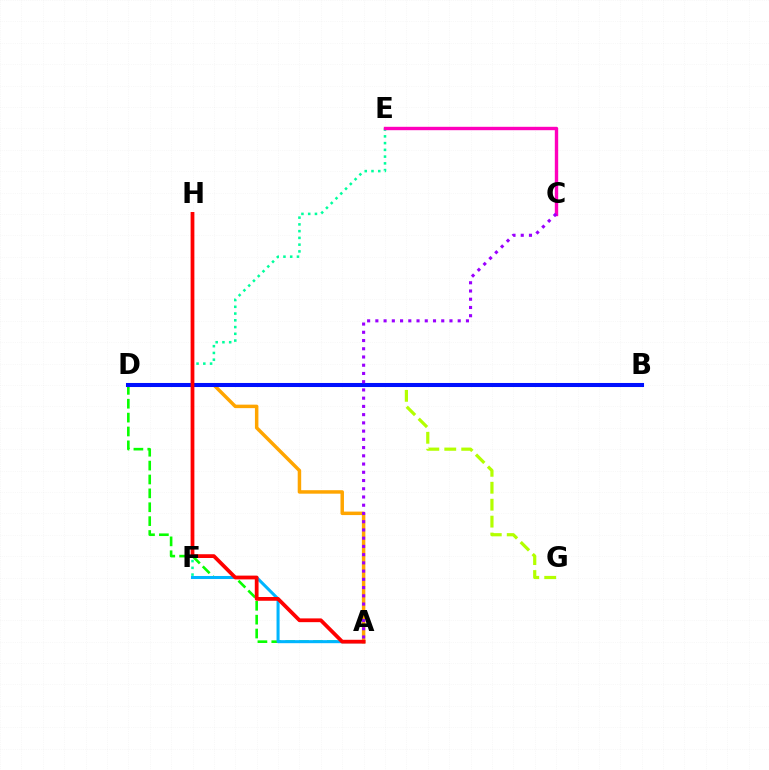{('A', 'D'): [{'color': '#08ff00', 'line_style': 'dashed', 'thickness': 1.89}, {'color': '#ffa500', 'line_style': 'solid', 'thickness': 2.51}], ('A', 'F'): [{'color': '#00b5ff', 'line_style': 'solid', 'thickness': 2.19}], ('D', 'G'): [{'color': '#b3ff00', 'line_style': 'dashed', 'thickness': 2.3}], ('E', 'F'): [{'color': '#00ff9d', 'line_style': 'dotted', 'thickness': 1.83}], ('C', 'E'): [{'color': '#ff00bd', 'line_style': 'solid', 'thickness': 2.43}], ('B', 'D'): [{'color': '#0010ff', 'line_style': 'solid', 'thickness': 2.92}], ('A', 'H'): [{'color': '#ff0000', 'line_style': 'solid', 'thickness': 2.71}], ('A', 'C'): [{'color': '#9b00ff', 'line_style': 'dotted', 'thickness': 2.24}]}